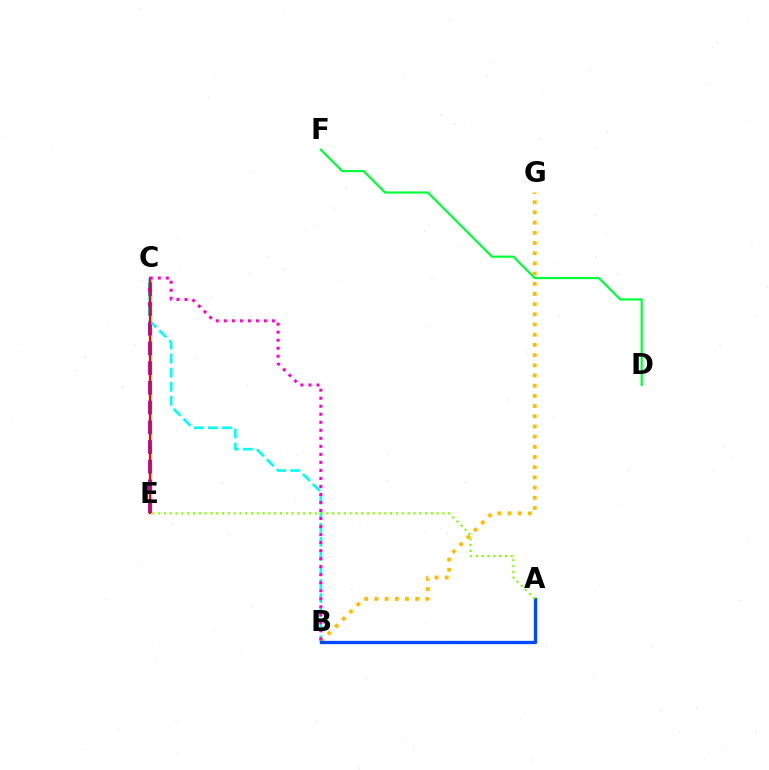{('B', 'G'): [{'color': '#ffbd00', 'line_style': 'dotted', 'thickness': 2.77}], ('D', 'F'): [{'color': '#00ff39', 'line_style': 'solid', 'thickness': 1.58}], ('C', 'E'): [{'color': '#7200ff', 'line_style': 'dashed', 'thickness': 2.68}, {'color': '#ff0000', 'line_style': 'solid', 'thickness': 1.58}], ('B', 'C'): [{'color': '#00fff6', 'line_style': 'dashed', 'thickness': 1.91}, {'color': '#ff00cf', 'line_style': 'dotted', 'thickness': 2.18}], ('A', 'B'): [{'color': '#004bff', 'line_style': 'solid', 'thickness': 2.39}], ('A', 'E'): [{'color': '#84ff00', 'line_style': 'dotted', 'thickness': 1.58}]}